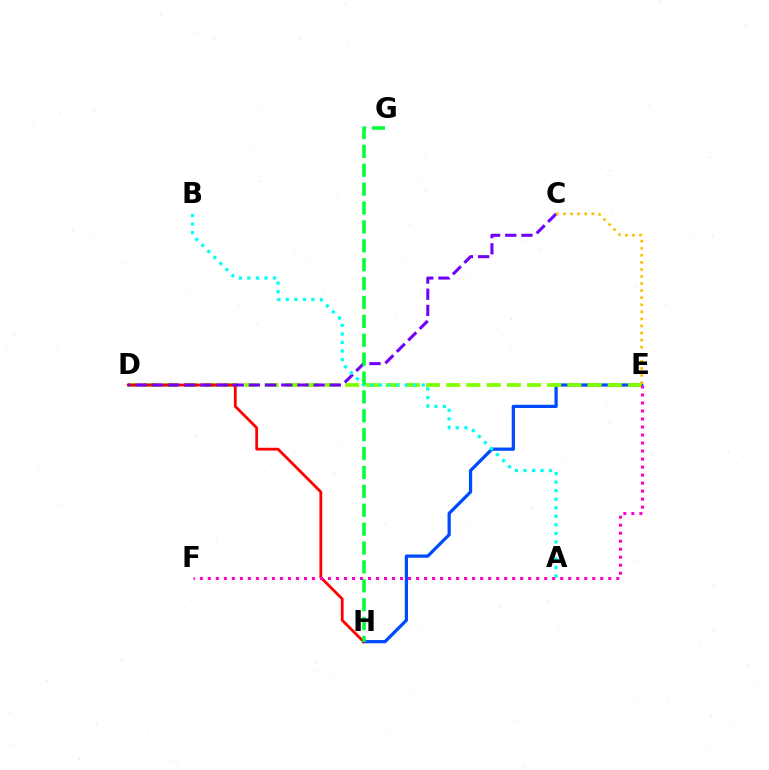{('E', 'H'): [{'color': '#004bff', 'line_style': 'solid', 'thickness': 2.33}], ('D', 'E'): [{'color': '#84ff00', 'line_style': 'dashed', 'thickness': 2.74}], ('D', 'H'): [{'color': '#ff0000', 'line_style': 'solid', 'thickness': 2.0}], ('C', 'D'): [{'color': '#7200ff', 'line_style': 'dashed', 'thickness': 2.2}], ('C', 'E'): [{'color': '#ffbd00', 'line_style': 'dotted', 'thickness': 1.92}], ('A', 'B'): [{'color': '#00fff6', 'line_style': 'dotted', 'thickness': 2.32}], ('G', 'H'): [{'color': '#00ff39', 'line_style': 'dashed', 'thickness': 2.57}], ('E', 'F'): [{'color': '#ff00cf', 'line_style': 'dotted', 'thickness': 2.18}]}